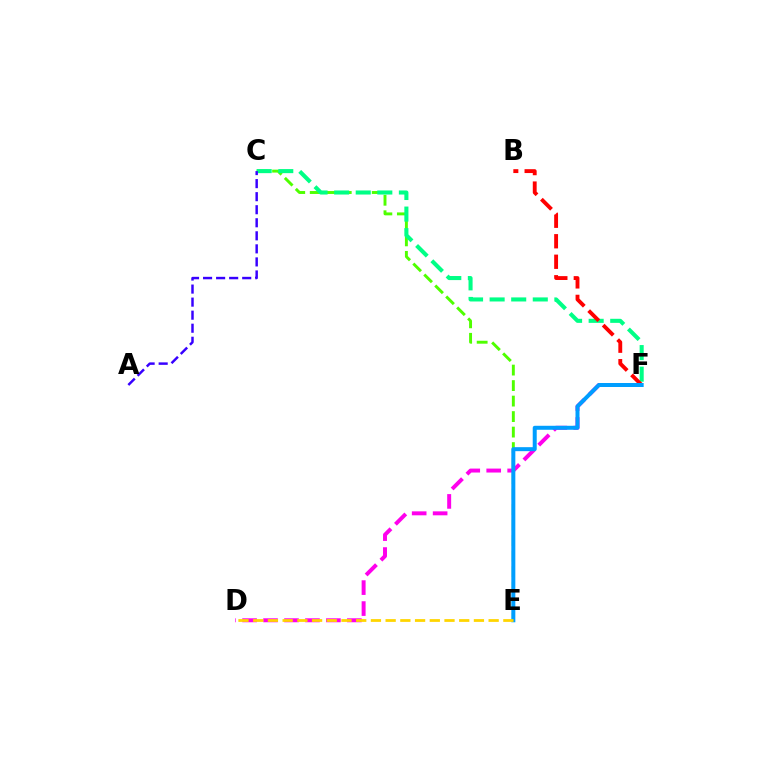{('C', 'E'): [{'color': '#4fff00', 'line_style': 'dashed', 'thickness': 2.11}], ('C', 'F'): [{'color': '#00ff86', 'line_style': 'dashed', 'thickness': 2.93}], ('B', 'F'): [{'color': '#ff0000', 'line_style': 'dashed', 'thickness': 2.79}], ('D', 'F'): [{'color': '#ff00ed', 'line_style': 'dashed', 'thickness': 2.85}], ('E', 'F'): [{'color': '#009eff', 'line_style': 'solid', 'thickness': 2.88}], ('D', 'E'): [{'color': '#ffd500', 'line_style': 'dashed', 'thickness': 2.0}], ('A', 'C'): [{'color': '#3700ff', 'line_style': 'dashed', 'thickness': 1.77}]}